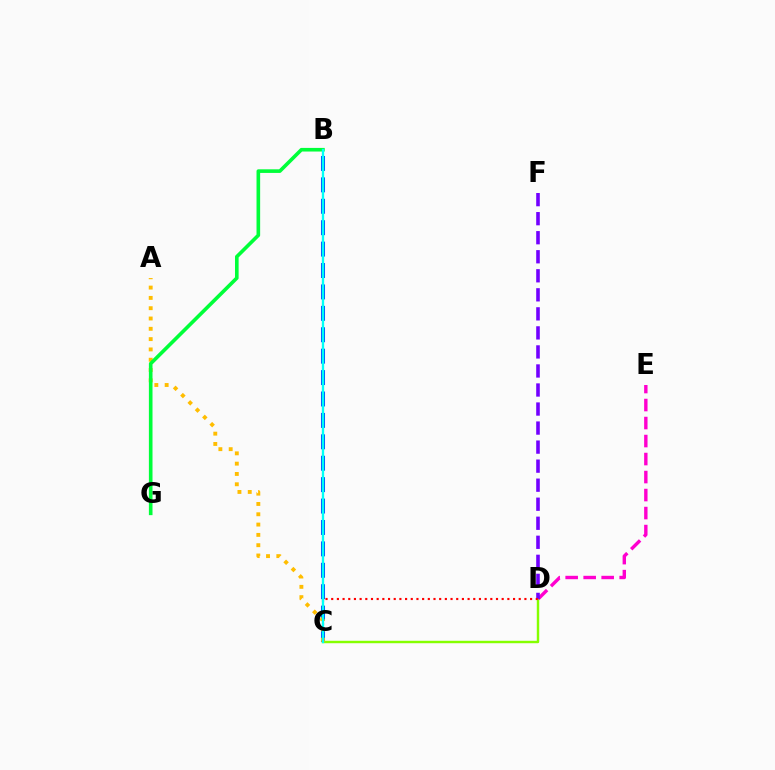{('B', 'C'): [{'color': '#004bff', 'line_style': 'dashed', 'thickness': 2.91}, {'color': '#00fff6', 'line_style': 'solid', 'thickness': 1.68}], ('C', 'D'): [{'color': '#84ff00', 'line_style': 'solid', 'thickness': 1.75}, {'color': '#ff0000', 'line_style': 'dotted', 'thickness': 1.54}], ('A', 'C'): [{'color': '#ffbd00', 'line_style': 'dotted', 'thickness': 2.8}], ('D', 'E'): [{'color': '#ff00cf', 'line_style': 'dashed', 'thickness': 2.45}], ('D', 'F'): [{'color': '#7200ff', 'line_style': 'dashed', 'thickness': 2.59}], ('B', 'G'): [{'color': '#00ff39', 'line_style': 'solid', 'thickness': 2.61}]}